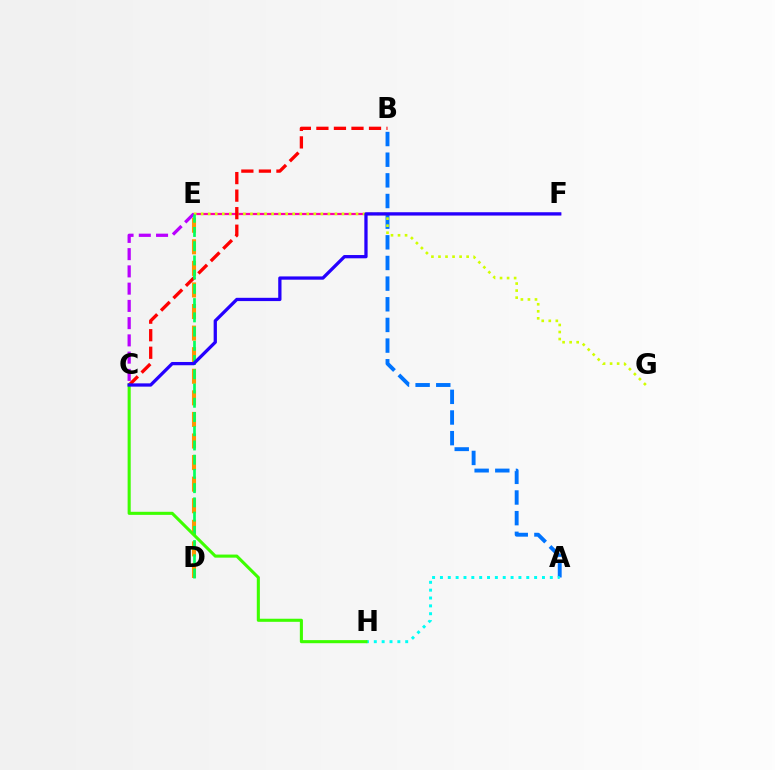{('A', 'B'): [{'color': '#0074ff', 'line_style': 'dashed', 'thickness': 2.81}], ('D', 'E'): [{'color': '#ff9400', 'line_style': 'dashed', 'thickness': 2.93}, {'color': '#00ff5c', 'line_style': 'dashed', 'thickness': 1.93}], ('E', 'F'): [{'color': '#ff00ac', 'line_style': 'solid', 'thickness': 1.61}], ('E', 'G'): [{'color': '#d1ff00', 'line_style': 'dotted', 'thickness': 1.91}], ('A', 'H'): [{'color': '#00fff6', 'line_style': 'dotted', 'thickness': 2.13}], ('B', 'C'): [{'color': '#ff0000', 'line_style': 'dashed', 'thickness': 2.38}], ('C', 'E'): [{'color': '#b900ff', 'line_style': 'dashed', 'thickness': 2.34}], ('C', 'H'): [{'color': '#3dff00', 'line_style': 'solid', 'thickness': 2.22}], ('C', 'F'): [{'color': '#2500ff', 'line_style': 'solid', 'thickness': 2.36}]}